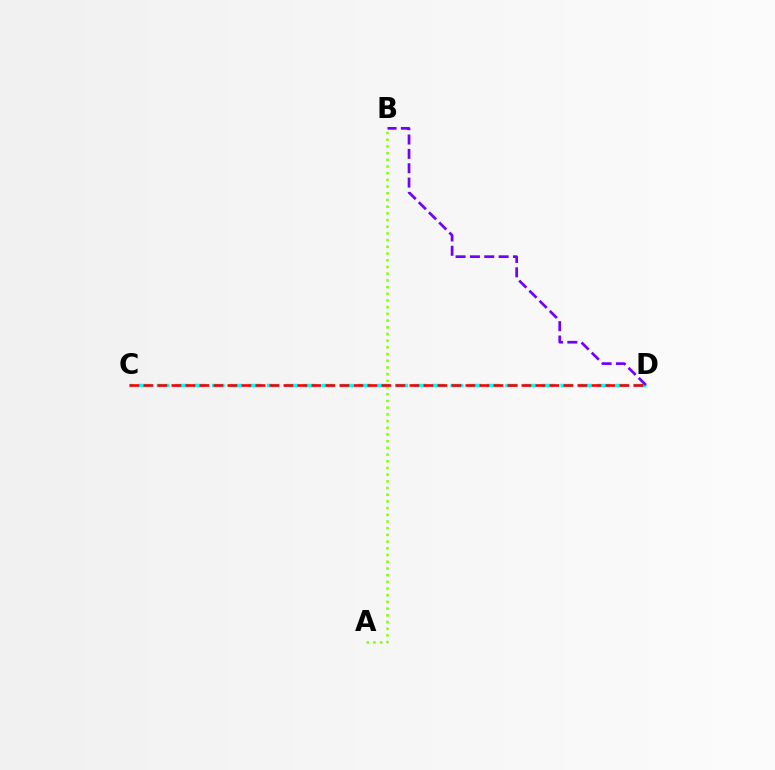{('A', 'B'): [{'color': '#84ff00', 'line_style': 'dotted', 'thickness': 1.82}], ('C', 'D'): [{'color': '#00fff6', 'line_style': 'dashed', 'thickness': 2.49}, {'color': '#ff0000', 'line_style': 'dashed', 'thickness': 1.9}], ('B', 'D'): [{'color': '#7200ff', 'line_style': 'dashed', 'thickness': 1.95}]}